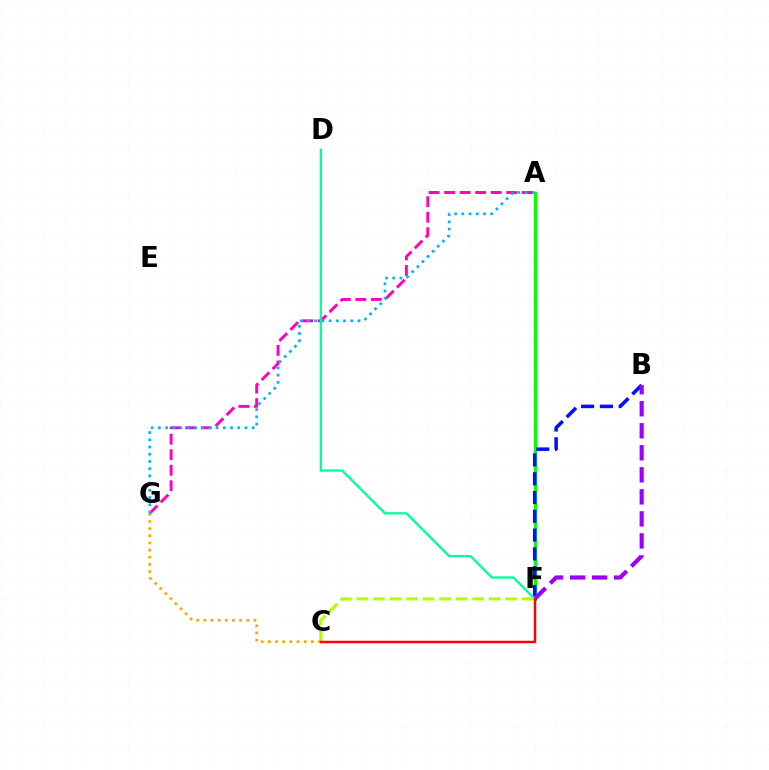{('A', 'F'): [{'color': '#08ff00', 'line_style': 'solid', 'thickness': 2.48}], ('B', 'F'): [{'color': '#0010ff', 'line_style': 'dashed', 'thickness': 2.55}, {'color': '#9b00ff', 'line_style': 'dashed', 'thickness': 2.99}], ('A', 'G'): [{'color': '#ff00bd', 'line_style': 'dashed', 'thickness': 2.11}, {'color': '#00b5ff', 'line_style': 'dotted', 'thickness': 1.96}], ('D', 'F'): [{'color': '#00ff9d', 'line_style': 'solid', 'thickness': 1.66}], ('C', 'G'): [{'color': '#ffa500', 'line_style': 'dotted', 'thickness': 1.95}], ('C', 'F'): [{'color': '#b3ff00', 'line_style': 'dashed', 'thickness': 2.24}, {'color': '#ff0000', 'line_style': 'solid', 'thickness': 1.79}]}